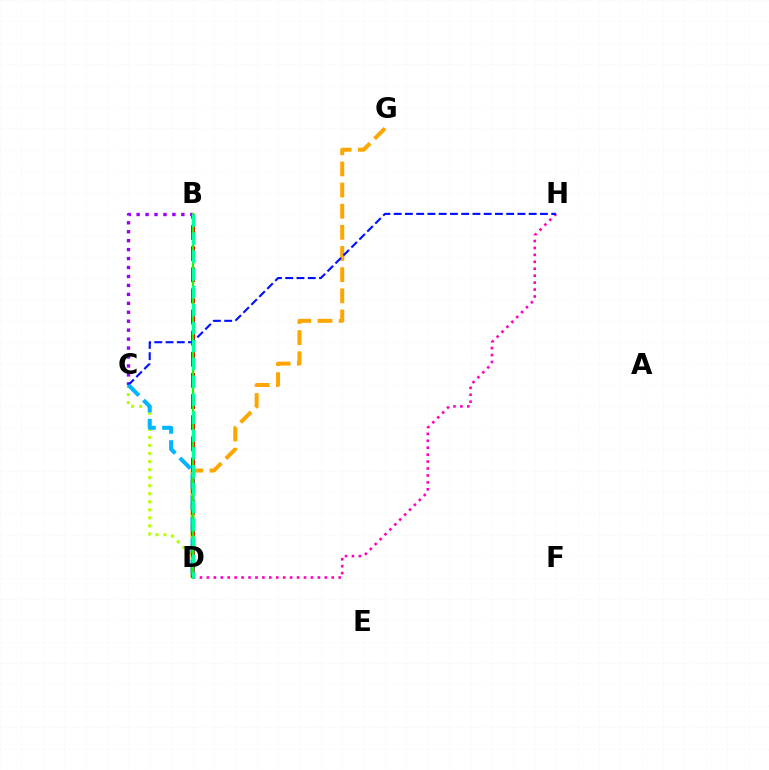{('B', 'C'): [{'color': '#9b00ff', 'line_style': 'dotted', 'thickness': 2.43}], ('C', 'D'): [{'color': '#b3ff00', 'line_style': 'dotted', 'thickness': 2.18}, {'color': '#00b5ff', 'line_style': 'dashed', 'thickness': 2.9}], ('D', 'H'): [{'color': '#ff00bd', 'line_style': 'dotted', 'thickness': 1.88}], ('D', 'G'): [{'color': '#ffa500', 'line_style': 'dashed', 'thickness': 2.87}], ('B', 'D'): [{'color': '#ff0000', 'line_style': 'dashed', 'thickness': 2.87}, {'color': '#08ff00', 'line_style': 'solid', 'thickness': 1.54}, {'color': '#00ff9d', 'line_style': 'dashed', 'thickness': 2.43}], ('C', 'H'): [{'color': '#0010ff', 'line_style': 'dashed', 'thickness': 1.53}]}